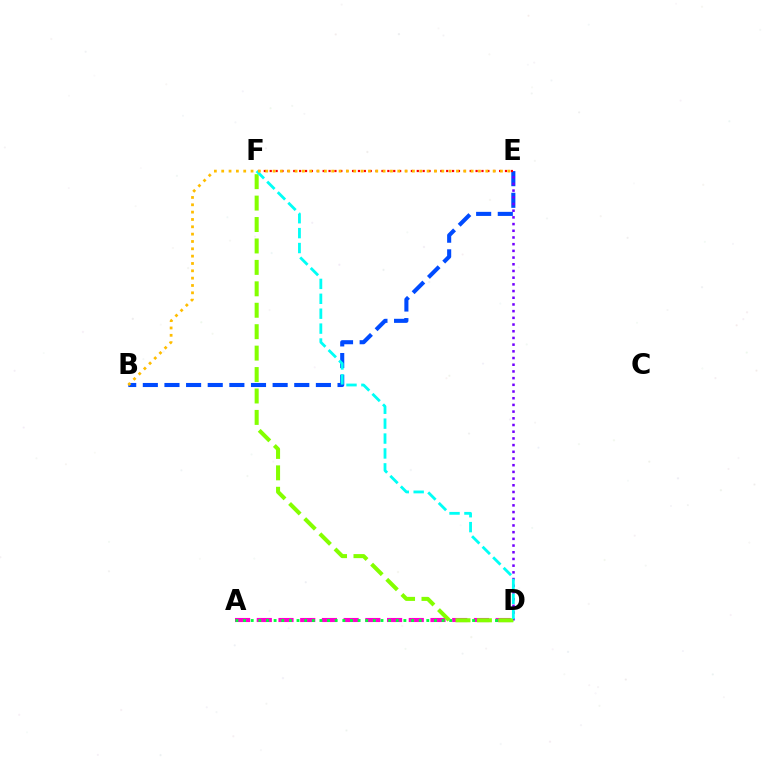{('B', 'E'): [{'color': '#004bff', 'line_style': 'dashed', 'thickness': 2.94}, {'color': '#ffbd00', 'line_style': 'dotted', 'thickness': 1.99}], ('A', 'D'): [{'color': '#ff00cf', 'line_style': 'dashed', 'thickness': 2.95}, {'color': '#00ff39', 'line_style': 'dotted', 'thickness': 2.07}], ('D', 'E'): [{'color': '#7200ff', 'line_style': 'dotted', 'thickness': 1.82}], ('E', 'F'): [{'color': '#ff0000', 'line_style': 'dotted', 'thickness': 1.6}], ('D', 'F'): [{'color': '#84ff00', 'line_style': 'dashed', 'thickness': 2.91}, {'color': '#00fff6', 'line_style': 'dashed', 'thickness': 2.02}]}